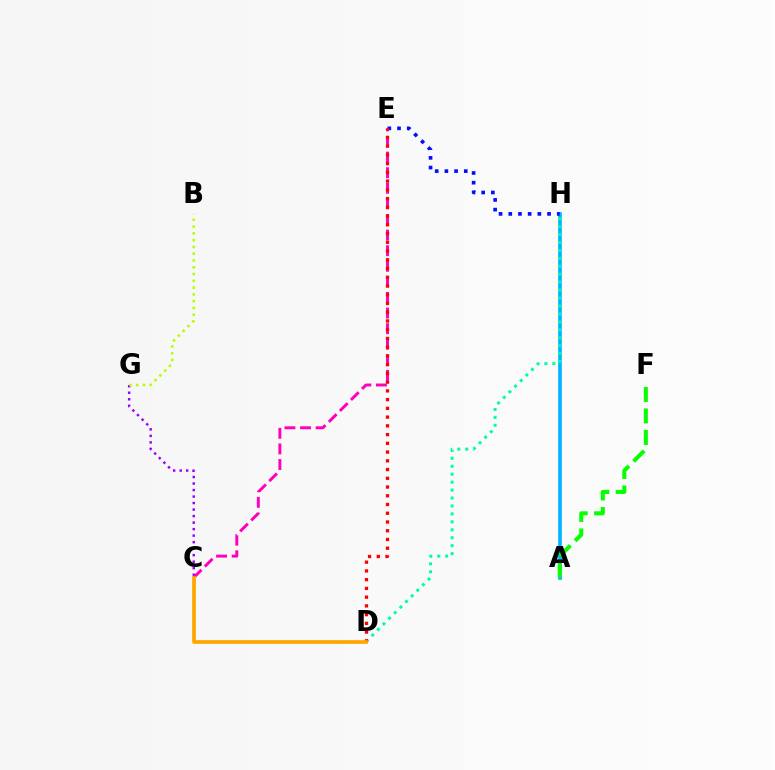{('C', 'G'): [{'color': '#9b00ff', 'line_style': 'dotted', 'thickness': 1.77}], ('A', 'H'): [{'color': '#00b5ff', 'line_style': 'solid', 'thickness': 2.62}], ('E', 'H'): [{'color': '#0010ff', 'line_style': 'dotted', 'thickness': 2.63}], ('B', 'G'): [{'color': '#b3ff00', 'line_style': 'dotted', 'thickness': 1.84}], ('C', 'E'): [{'color': '#ff00bd', 'line_style': 'dashed', 'thickness': 2.12}], ('A', 'F'): [{'color': '#08ff00', 'line_style': 'dashed', 'thickness': 2.92}], ('D', 'H'): [{'color': '#00ff9d', 'line_style': 'dotted', 'thickness': 2.16}], ('D', 'E'): [{'color': '#ff0000', 'line_style': 'dotted', 'thickness': 2.37}], ('C', 'D'): [{'color': '#ffa500', 'line_style': 'solid', 'thickness': 2.66}]}